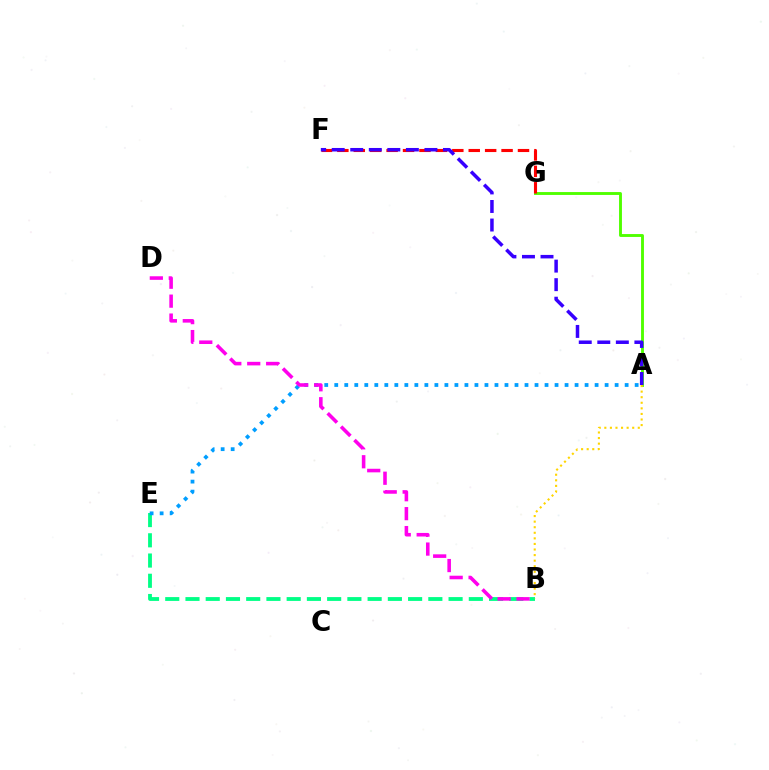{('B', 'E'): [{'color': '#00ff86', 'line_style': 'dashed', 'thickness': 2.75}], ('A', 'G'): [{'color': '#4fff00', 'line_style': 'solid', 'thickness': 2.07}], ('A', 'E'): [{'color': '#009eff', 'line_style': 'dotted', 'thickness': 2.72}], ('F', 'G'): [{'color': '#ff0000', 'line_style': 'dashed', 'thickness': 2.23}], ('B', 'D'): [{'color': '#ff00ed', 'line_style': 'dashed', 'thickness': 2.57}], ('A', 'B'): [{'color': '#ffd500', 'line_style': 'dotted', 'thickness': 1.52}], ('A', 'F'): [{'color': '#3700ff', 'line_style': 'dashed', 'thickness': 2.52}]}